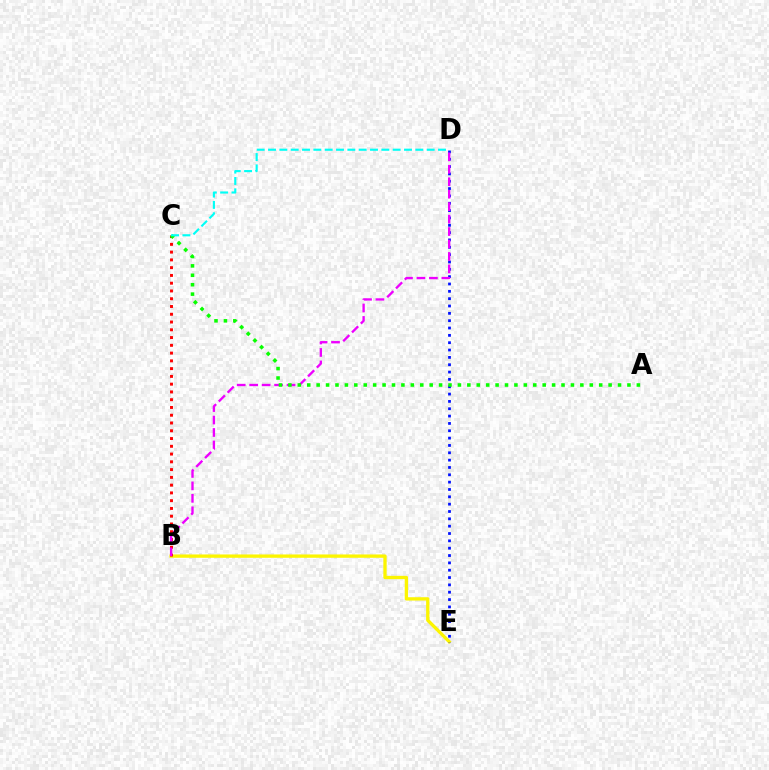{('B', 'E'): [{'color': '#fcf500', 'line_style': 'solid', 'thickness': 2.39}], ('B', 'C'): [{'color': '#ff0000', 'line_style': 'dotted', 'thickness': 2.11}], ('D', 'E'): [{'color': '#0010ff', 'line_style': 'dotted', 'thickness': 1.99}], ('B', 'D'): [{'color': '#ee00ff', 'line_style': 'dashed', 'thickness': 1.69}], ('A', 'C'): [{'color': '#08ff00', 'line_style': 'dotted', 'thickness': 2.56}], ('C', 'D'): [{'color': '#00fff6', 'line_style': 'dashed', 'thickness': 1.54}]}